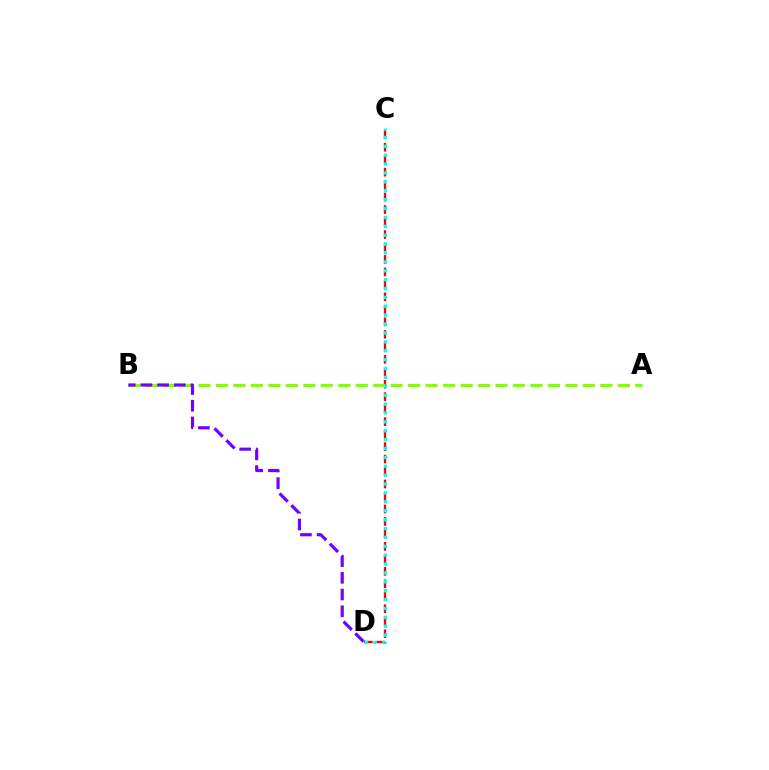{('C', 'D'): [{'color': '#ff0000', 'line_style': 'dashed', 'thickness': 1.69}, {'color': '#00fff6', 'line_style': 'dotted', 'thickness': 2.41}], ('A', 'B'): [{'color': '#84ff00', 'line_style': 'dashed', 'thickness': 2.37}], ('B', 'D'): [{'color': '#7200ff', 'line_style': 'dashed', 'thickness': 2.27}]}